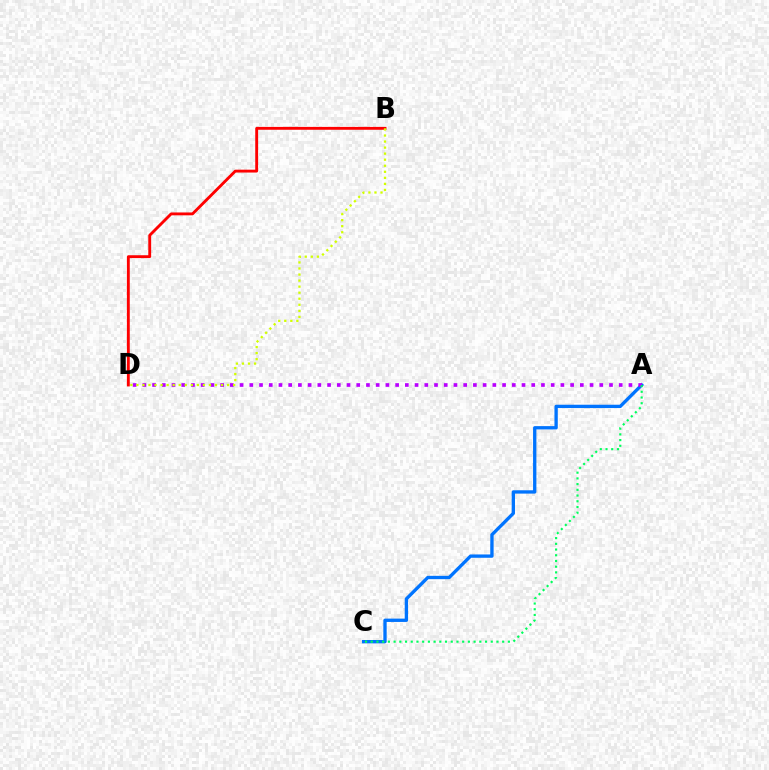{('A', 'C'): [{'color': '#0074ff', 'line_style': 'solid', 'thickness': 2.4}, {'color': '#00ff5c', 'line_style': 'dotted', 'thickness': 1.55}], ('B', 'D'): [{'color': '#ff0000', 'line_style': 'solid', 'thickness': 2.06}, {'color': '#d1ff00', 'line_style': 'dotted', 'thickness': 1.64}], ('A', 'D'): [{'color': '#b900ff', 'line_style': 'dotted', 'thickness': 2.64}]}